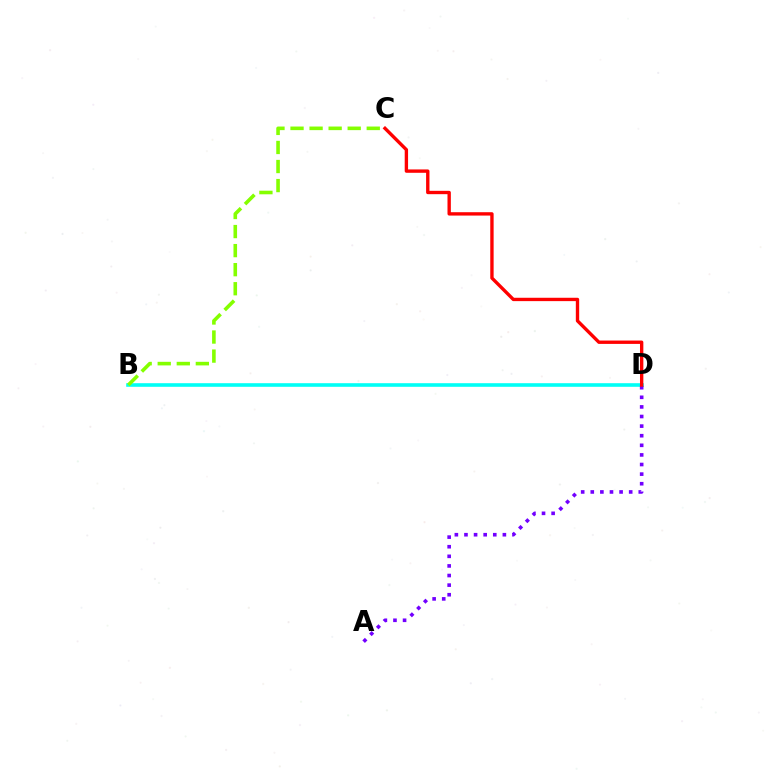{('B', 'D'): [{'color': '#00fff6', 'line_style': 'solid', 'thickness': 2.59}], ('A', 'D'): [{'color': '#7200ff', 'line_style': 'dotted', 'thickness': 2.61}], ('B', 'C'): [{'color': '#84ff00', 'line_style': 'dashed', 'thickness': 2.59}], ('C', 'D'): [{'color': '#ff0000', 'line_style': 'solid', 'thickness': 2.42}]}